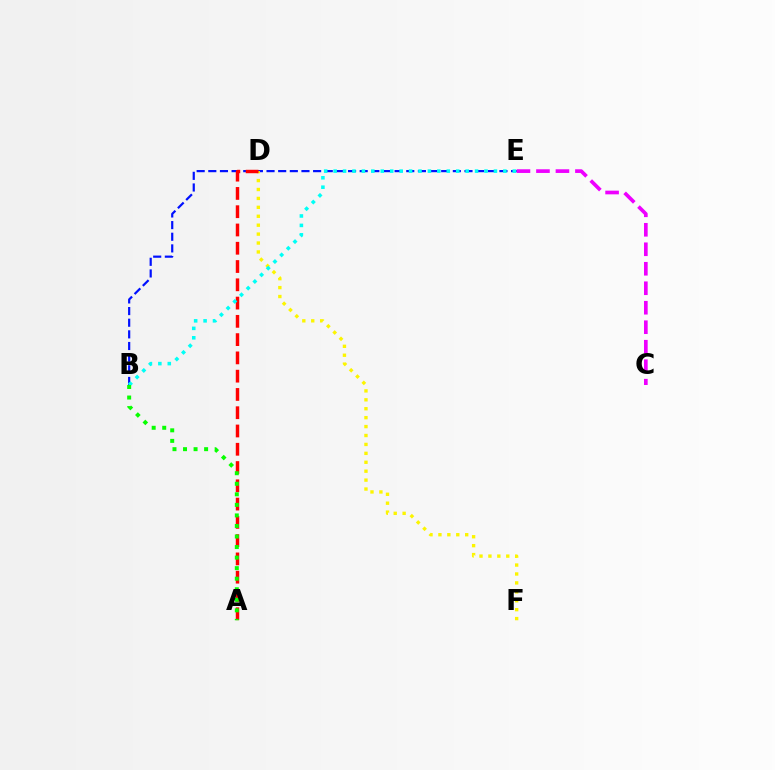{('C', 'E'): [{'color': '#ee00ff', 'line_style': 'dashed', 'thickness': 2.65}], ('B', 'E'): [{'color': '#0010ff', 'line_style': 'dashed', 'thickness': 1.58}, {'color': '#00fff6', 'line_style': 'dotted', 'thickness': 2.56}], ('D', 'F'): [{'color': '#fcf500', 'line_style': 'dotted', 'thickness': 2.42}], ('A', 'D'): [{'color': '#ff0000', 'line_style': 'dashed', 'thickness': 2.48}], ('A', 'B'): [{'color': '#08ff00', 'line_style': 'dotted', 'thickness': 2.87}]}